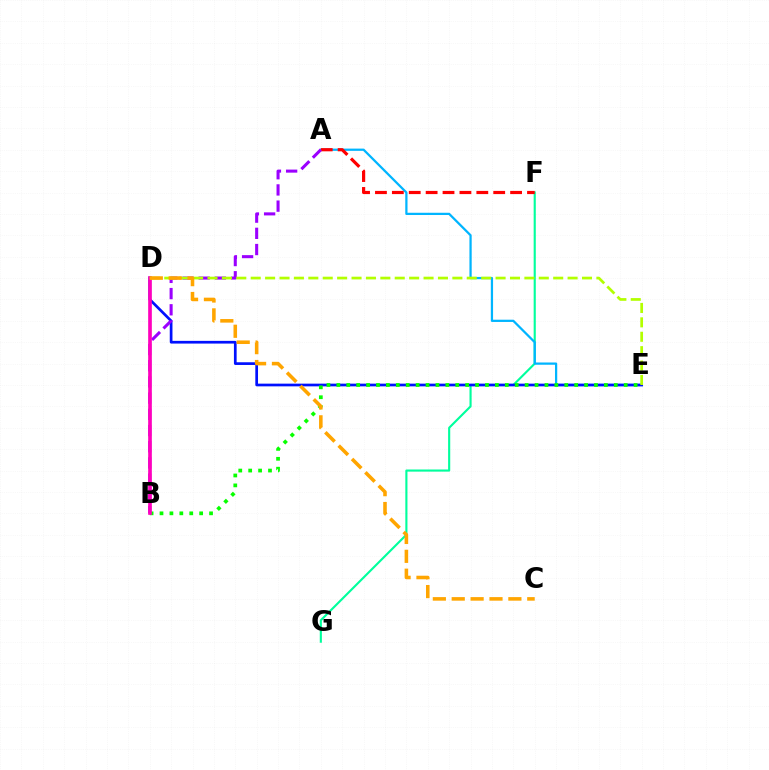{('F', 'G'): [{'color': '#00ff9d', 'line_style': 'solid', 'thickness': 1.53}], ('A', 'E'): [{'color': '#00b5ff', 'line_style': 'solid', 'thickness': 1.62}], ('A', 'F'): [{'color': '#ff0000', 'line_style': 'dashed', 'thickness': 2.29}], ('D', 'E'): [{'color': '#0010ff', 'line_style': 'solid', 'thickness': 1.95}, {'color': '#b3ff00', 'line_style': 'dashed', 'thickness': 1.96}], ('A', 'B'): [{'color': '#9b00ff', 'line_style': 'dashed', 'thickness': 2.2}], ('B', 'E'): [{'color': '#08ff00', 'line_style': 'dotted', 'thickness': 2.69}], ('B', 'D'): [{'color': '#ff00bd', 'line_style': 'solid', 'thickness': 2.64}], ('C', 'D'): [{'color': '#ffa500', 'line_style': 'dashed', 'thickness': 2.57}]}